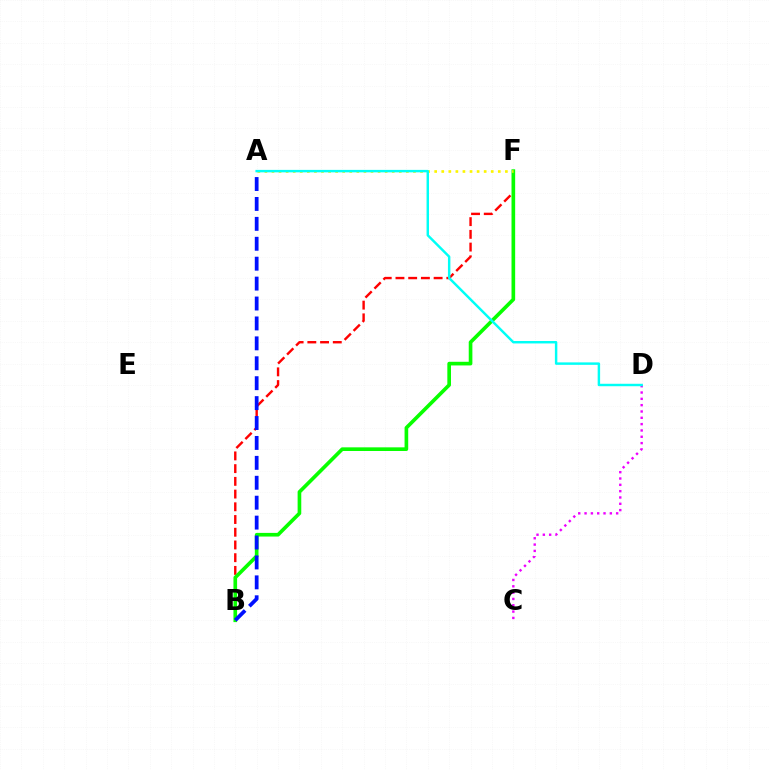{('C', 'D'): [{'color': '#ee00ff', 'line_style': 'dotted', 'thickness': 1.72}], ('B', 'F'): [{'color': '#ff0000', 'line_style': 'dashed', 'thickness': 1.73}, {'color': '#08ff00', 'line_style': 'solid', 'thickness': 2.63}], ('A', 'B'): [{'color': '#0010ff', 'line_style': 'dashed', 'thickness': 2.71}], ('A', 'F'): [{'color': '#fcf500', 'line_style': 'dotted', 'thickness': 1.92}], ('A', 'D'): [{'color': '#00fff6', 'line_style': 'solid', 'thickness': 1.76}]}